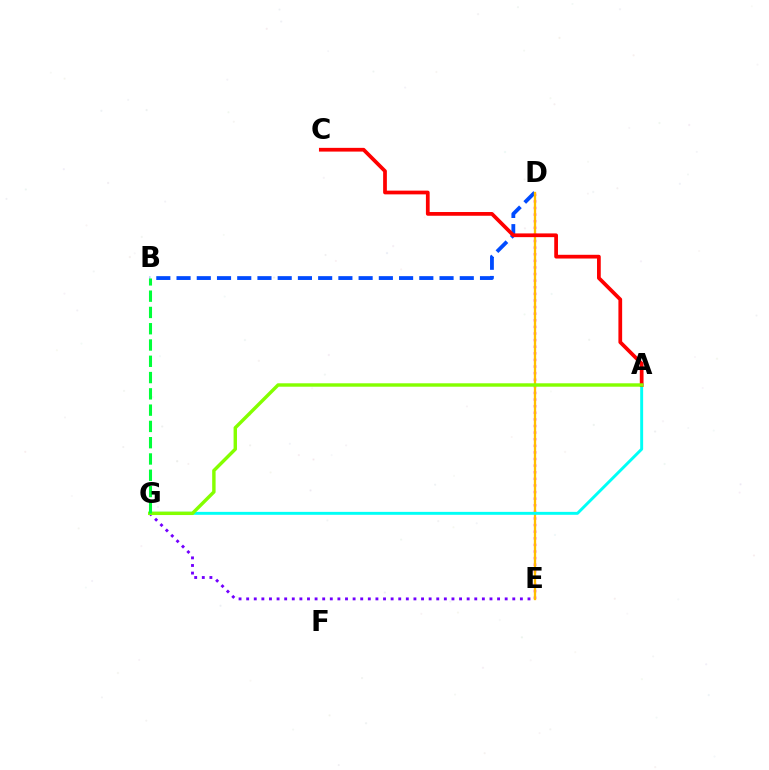{('D', 'E'): [{'color': '#ff00cf', 'line_style': 'dotted', 'thickness': 1.79}, {'color': '#ffbd00', 'line_style': 'solid', 'thickness': 1.66}], ('B', 'D'): [{'color': '#004bff', 'line_style': 'dashed', 'thickness': 2.75}], ('A', 'G'): [{'color': '#00fff6', 'line_style': 'solid', 'thickness': 2.11}, {'color': '#84ff00', 'line_style': 'solid', 'thickness': 2.46}], ('A', 'C'): [{'color': '#ff0000', 'line_style': 'solid', 'thickness': 2.69}], ('E', 'G'): [{'color': '#7200ff', 'line_style': 'dotted', 'thickness': 2.07}], ('B', 'G'): [{'color': '#00ff39', 'line_style': 'dashed', 'thickness': 2.21}]}